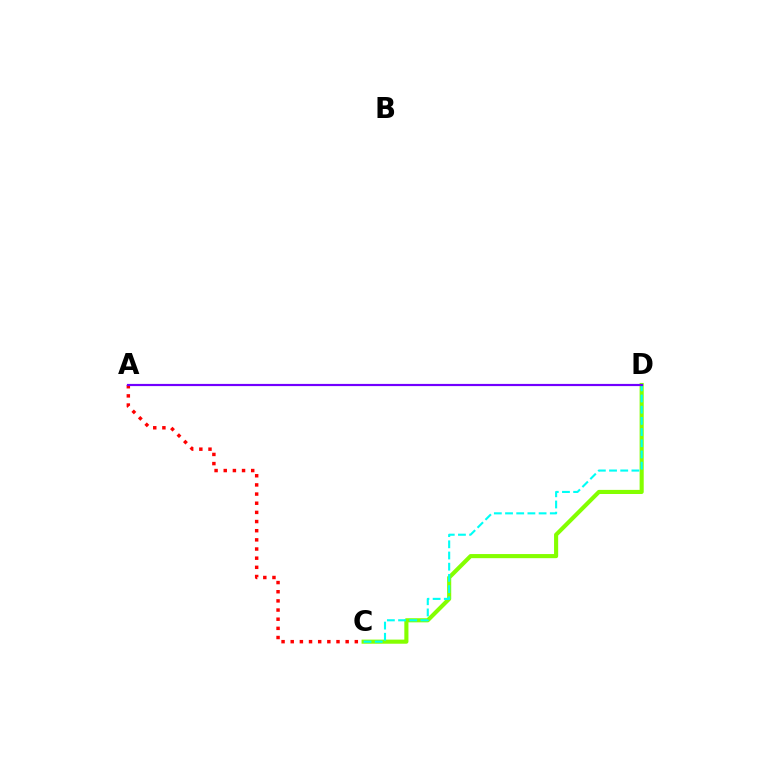{('C', 'D'): [{'color': '#84ff00', 'line_style': 'solid', 'thickness': 2.96}, {'color': '#00fff6', 'line_style': 'dashed', 'thickness': 1.52}], ('A', 'C'): [{'color': '#ff0000', 'line_style': 'dotted', 'thickness': 2.49}], ('A', 'D'): [{'color': '#7200ff', 'line_style': 'solid', 'thickness': 1.57}]}